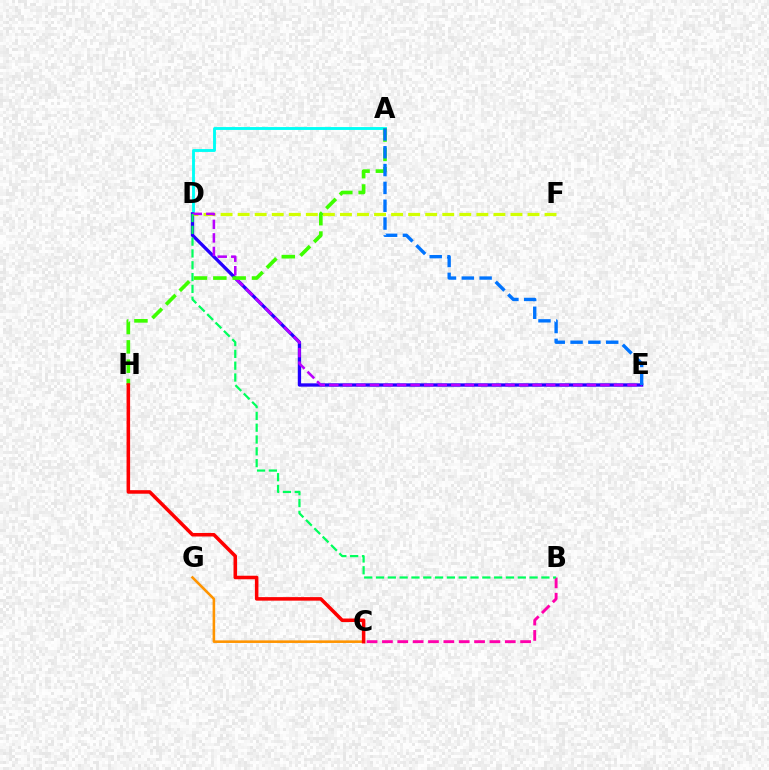{('A', 'D'): [{'color': '#00fff6', 'line_style': 'solid', 'thickness': 2.07}], ('D', 'E'): [{'color': '#2500ff', 'line_style': 'solid', 'thickness': 2.39}, {'color': '#b900ff', 'line_style': 'dashed', 'thickness': 1.84}], ('D', 'F'): [{'color': '#d1ff00', 'line_style': 'dashed', 'thickness': 2.32}], ('A', 'H'): [{'color': '#3dff00', 'line_style': 'dashed', 'thickness': 2.63}], ('A', 'E'): [{'color': '#0074ff', 'line_style': 'dashed', 'thickness': 2.42}], ('B', 'C'): [{'color': '#ff00ac', 'line_style': 'dashed', 'thickness': 2.09}], ('C', 'G'): [{'color': '#ff9400', 'line_style': 'solid', 'thickness': 1.86}], ('B', 'D'): [{'color': '#00ff5c', 'line_style': 'dashed', 'thickness': 1.6}], ('C', 'H'): [{'color': '#ff0000', 'line_style': 'solid', 'thickness': 2.55}]}